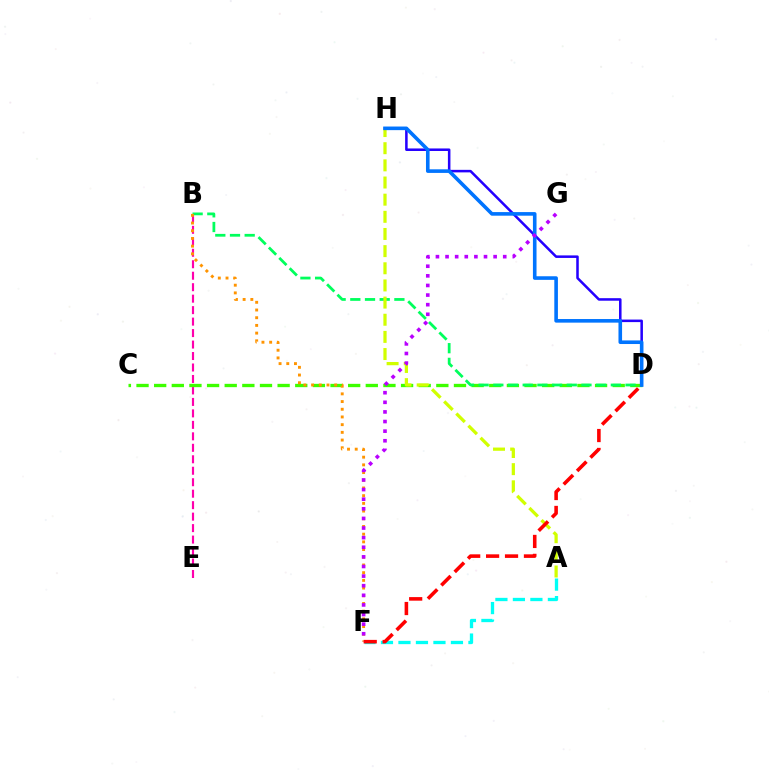{('B', 'E'): [{'color': '#ff00ac', 'line_style': 'dashed', 'thickness': 1.56}], ('A', 'F'): [{'color': '#00fff6', 'line_style': 'dashed', 'thickness': 2.38}], ('C', 'D'): [{'color': '#3dff00', 'line_style': 'dashed', 'thickness': 2.4}], ('B', 'D'): [{'color': '#00ff5c', 'line_style': 'dashed', 'thickness': 2.0}], ('B', 'F'): [{'color': '#ff9400', 'line_style': 'dotted', 'thickness': 2.09}], ('D', 'H'): [{'color': '#2500ff', 'line_style': 'solid', 'thickness': 1.82}, {'color': '#0074ff', 'line_style': 'solid', 'thickness': 2.6}], ('A', 'H'): [{'color': '#d1ff00', 'line_style': 'dashed', 'thickness': 2.33}], ('D', 'F'): [{'color': '#ff0000', 'line_style': 'dashed', 'thickness': 2.57}], ('F', 'G'): [{'color': '#b900ff', 'line_style': 'dotted', 'thickness': 2.61}]}